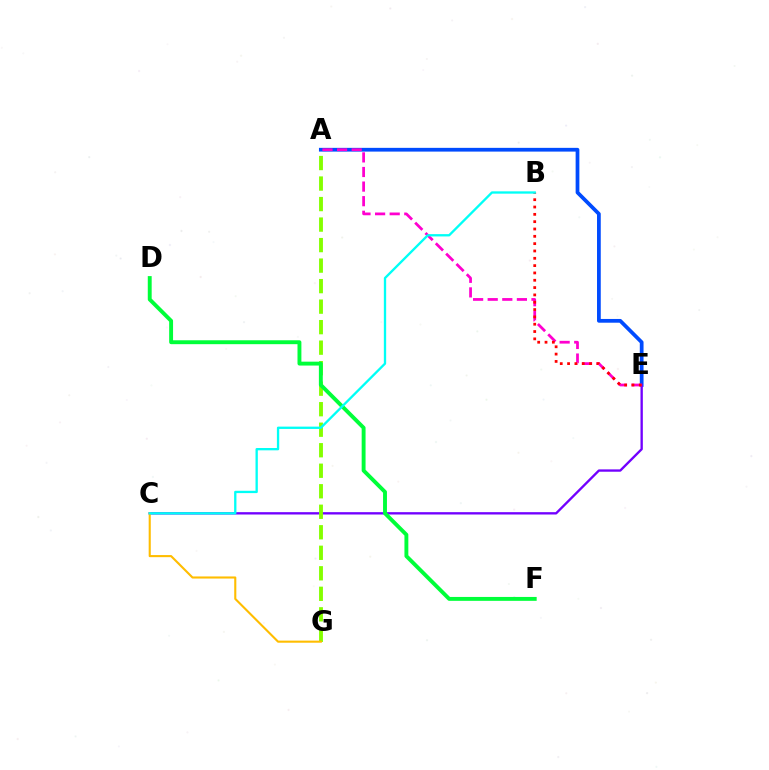{('A', 'E'): [{'color': '#004bff', 'line_style': 'solid', 'thickness': 2.7}, {'color': '#ff00cf', 'line_style': 'dashed', 'thickness': 1.98}], ('C', 'E'): [{'color': '#7200ff', 'line_style': 'solid', 'thickness': 1.69}], ('A', 'G'): [{'color': '#84ff00', 'line_style': 'dashed', 'thickness': 2.79}], ('C', 'G'): [{'color': '#ffbd00', 'line_style': 'solid', 'thickness': 1.51}], ('D', 'F'): [{'color': '#00ff39', 'line_style': 'solid', 'thickness': 2.81}], ('B', 'E'): [{'color': '#ff0000', 'line_style': 'dotted', 'thickness': 1.99}], ('B', 'C'): [{'color': '#00fff6', 'line_style': 'solid', 'thickness': 1.67}]}